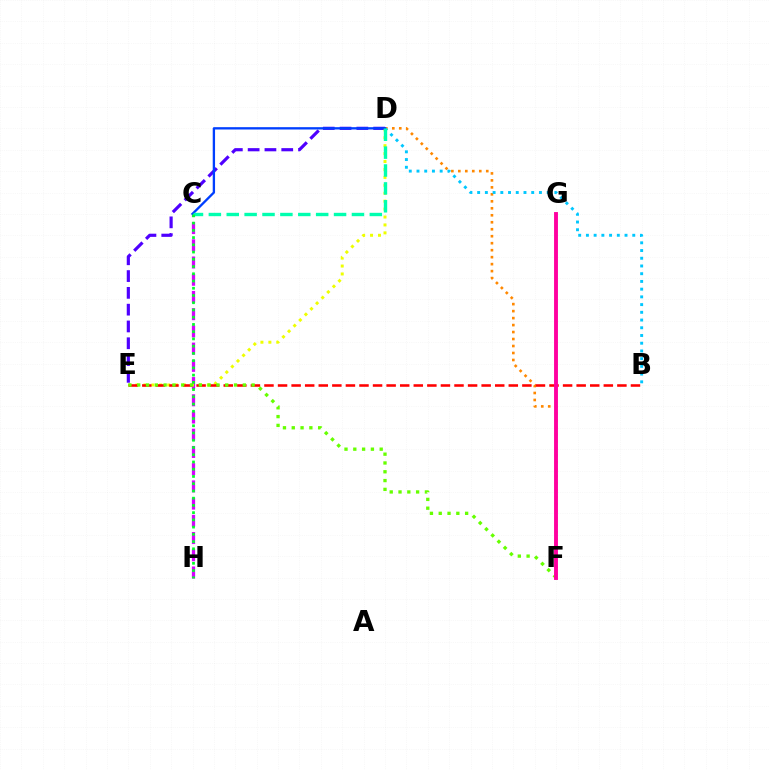{('D', 'F'): [{'color': '#ff8800', 'line_style': 'dotted', 'thickness': 1.9}], ('C', 'H'): [{'color': '#d600ff', 'line_style': 'dashed', 'thickness': 2.34}, {'color': '#00ff27', 'line_style': 'dotted', 'thickness': 1.97}], ('D', 'E'): [{'color': '#4f00ff', 'line_style': 'dashed', 'thickness': 2.28}, {'color': '#eeff00', 'line_style': 'dotted', 'thickness': 2.15}], ('B', 'D'): [{'color': '#00c7ff', 'line_style': 'dotted', 'thickness': 2.1}], ('C', 'D'): [{'color': '#003fff', 'line_style': 'solid', 'thickness': 1.68}, {'color': '#00ffaf', 'line_style': 'dashed', 'thickness': 2.43}], ('B', 'E'): [{'color': '#ff0000', 'line_style': 'dashed', 'thickness': 1.84}], ('E', 'F'): [{'color': '#66ff00', 'line_style': 'dotted', 'thickness': 2.39}], ('F', 'G'): [{'color': '#ff00a0', 'line_style': 'solid', 'thickness': 2.8}]}